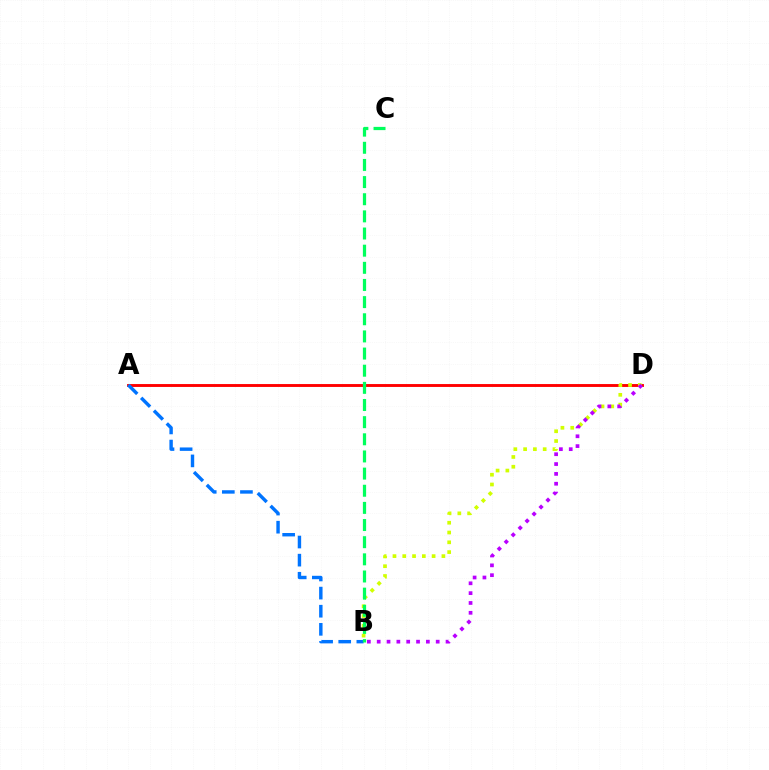{('A', 'D'): [{'color': '#ff0000', 'line_style': 'solid', 'thickness': 2.08}], ('A', 'B'): [{'color': '#0074ff', 'line_style': 'dashed', 'thickness': 2.46}], ('B', 'D'): [{'color': '#d1ff00', 'line_style': 'dotted', 'thickness': 2.66}, {'color': '#b900ff', 'line_style': 'dotted', 'thickness': 2.67}], ('B', 'C'): [{'color': '#00ff5c', 'line_style': 'dashed', 'thickness': 2.33}]}